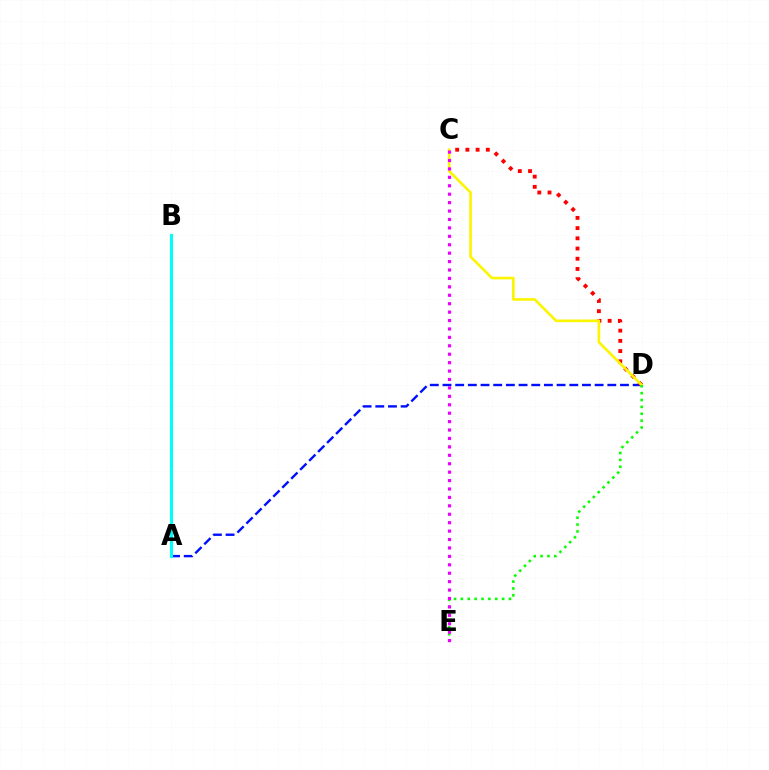{('A', 'D'): [{'color': '#0010ff', 'line_style': 'dashed', 'thickness': 1.72}], ('C', 'D'): [{'color': '#ff0000', 'line_style': 'dotted', 'thickness': 2.78}, {'color': '#fcf500', 'line_style': 'solid', 'thickness': 1.9}], ('A', 'B'): [{'color': '#00fff6', 'line_style': 'solid', 'thickness': 2.22}], ('D', 'E'): [{'color': '#08ff00', 'line_style': 'dotted', 'thickness': 1.87}], ('C', 'E'): [{'color': '#ee00ff', 'line_style': 'dotted', 'thickness': 2.29}]}